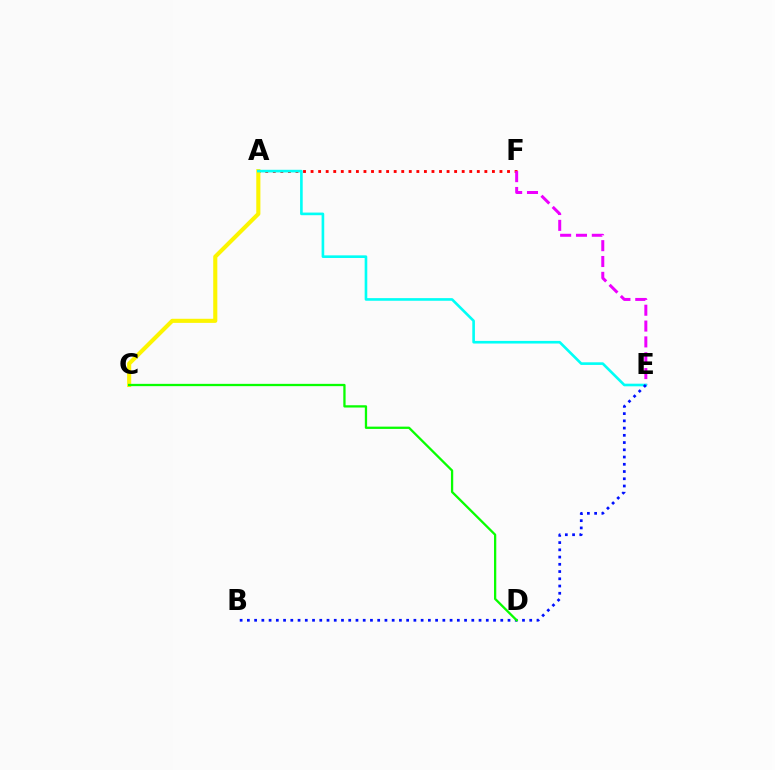{('A', 'F'): [{'color': '#ff0000', 'line_style': 'dotted', 'thickness': 2.05}], ('E', 'F'): [{'color': '#ee00ff', 'line_style': 'dashed', 'thickness': 2.15}], ('A', 'C'): [{'color': '#fcf500', 'line_style': 'solid', 'thickness': 2.95}], ('A', 'E'): [{'color': '#00fff6', 'line_style': 'solid', 'thickness': 1.89}], ('B', 'E'): [{'color': '#0010ff', 'line_style': 'dotted', 'thickness': 1.97}], ('C', 'D'): [{'color': '#08ff00', 'line_style': 'solid', 'thickness': 1.65}]}